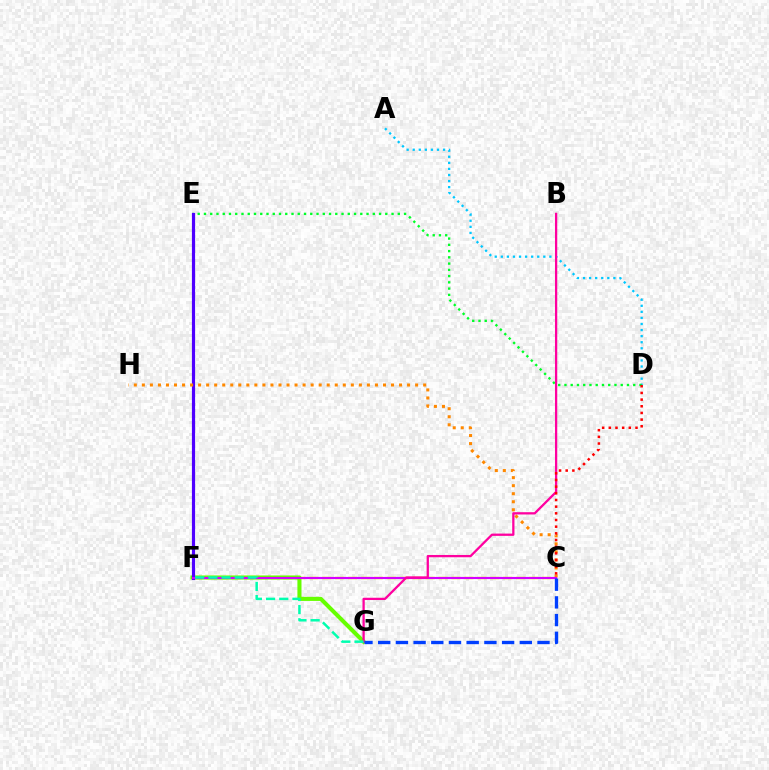{('A', 'D'): [{'color': '#00c7ff', 'line_style': 'dotted', 'thickness': 1.65}], ('C', 'F'): [{'color': '#eeff00', 'line_style': 'dashed', 'thickness': 1.76}, {'color': '#d600ff', 'line_style': 'solid', 'thickness': 1.55}], ('D', 'E'): [{'color': '#00ff27', 'line_style': 'dotted', 'thickness': 1.7}], ('F', 'G'): [{'color': '#66ff00', 'line_style': 'solid', 'thickness': 2.93}, {'color': '#00ffaf', 'line_style': 'dashed', 'thickness': 1.79}], ('E', 'F'): [{'color': '#4f00ff', 'line_style': 'solid', 'thickness': 2.28}], ('C', 'H'): [{'color': '#ff8800', 'line_style': 'dotted', 'thickness': 2.18}], ('B', 'G'): [{'color': '#ff00a0', 'line_style': 'solid', 'thickness': 1.64}], ('C', 'D'): [{'color': '#ff0000', 'line_style': 'dotted', 'thickness': 1.81}], ('C', 'G'): [{'color': '#003fff', 'line_style': 'dashed', 'thickness': 2.4}]}